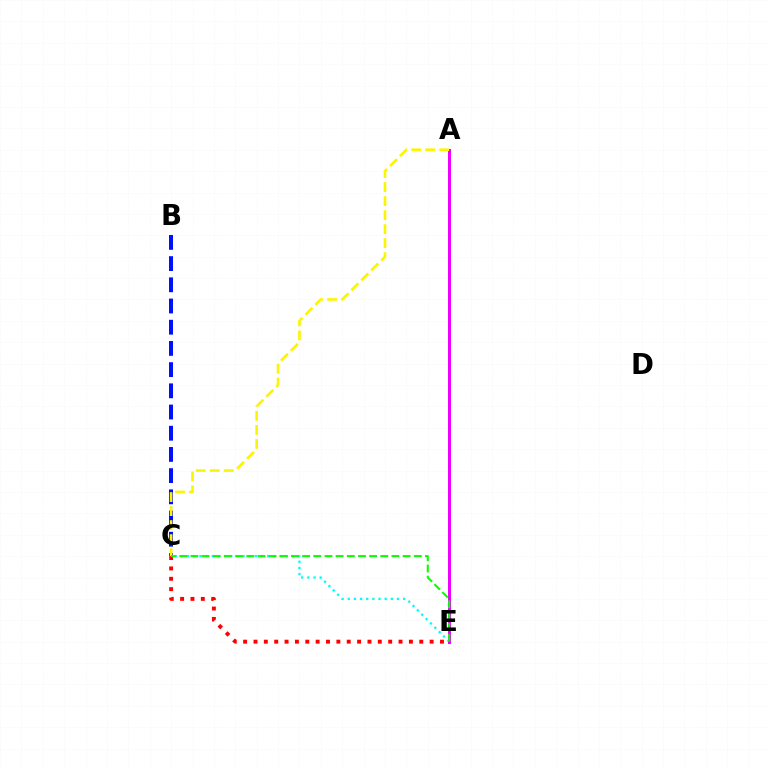{('B', 'C'): [{'color': '#0010ff', 'line_style': 'dashed', 'thickness': 2.88}], ('C', 'E'): [{'color': '#ff0000', 'line_style': 'dotted', 'thickness': 2.82}, {'color': '#00fff6', 'line_style': 'dotted', 'thickness': 1.67}, {'color': '#08ff00', 'line_style': 'dashed', 'thickness': 1.52}], ('A', 'E'): [{'color': '#ee00ff', 'line_style': 'solid', 'thickness': 2.15}], ('A', 'C'): [{'color': '#fcf500', 'line_style': 'dashed', 'thickness': 1.9}]}